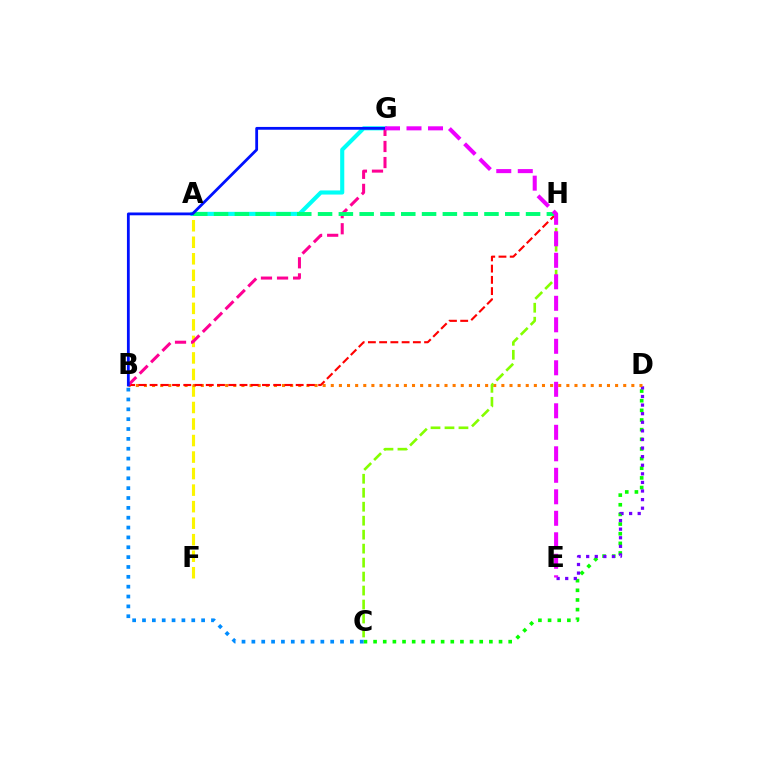{('A', 'G'): [{'color': '#00fff6', 'line_style': 'solid', 'thickness': 2.96}], ('C', 'D'): [{'color': '#08ff00', 'line_style': 'dotted', 'thickness': 2.62}], ('D', 'E'): [{'color': '#7200ff', 'line_style': 'dotted', 'thickness': 2.33}], ('A', 'F'): [{'color': '#fcf500', 'line_style': 'dashed', 'thickness': 2.24}], ('B', 'D'): [{'color': '#ff7c00', 'line_style': 'dotted', 'thickness': 2.21}], ('C', 'H'): [{'color': '#84ff00', 'line_style': 'dashed', 'thickness': 1.9}], ('B', 'H'): [{'color': '#ff0000', 'line_style': 'dashed', 'thickness': 1.53}], ('B', 'G'): [{'color': '#ff0094', 'line_style': 'dashed', 'thickness': 2.18}, {'color': '#0010ff', 'line_style': 'solid', 'thickness': 2.01}], ('A', 'H'): [{'color': '#00ff74', 'line_style': 'dashed', 'thickness': 2.83}], ('B', 'C'): [{'color': '#008cff', 'line_style': 'dotted', 'thickness': 2.68}], ('E', 'G'): [{'color': '#ee00ff', 'line_style': 'dashed', 'thickness': 2.92}]}